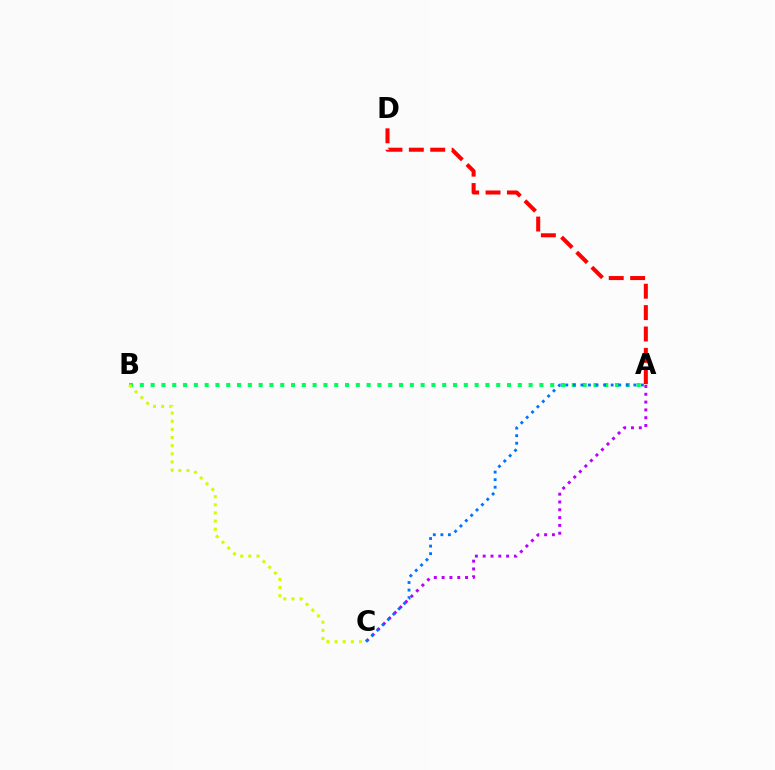{('A', 'D'): [{'color': '#ff0000', 'line_style': 'dashed', 'thickness': 2.9}], ('A', 'B'): [{'color': '#00ff5c', 'line_style': 'dotted', 'thickness': 2.93}], ('A', 'C'): [{'color': '#b900ff', 'line_style': 'dotted', 'thickness': 2.12}, {'color': '#0074ff', 'line_style': 'dotted', 'thickness': 2.05}], ('B', 'C'): [{'color': '#d1ff00', 'line_style': 'dotted', 'thickness': 2.21}]}